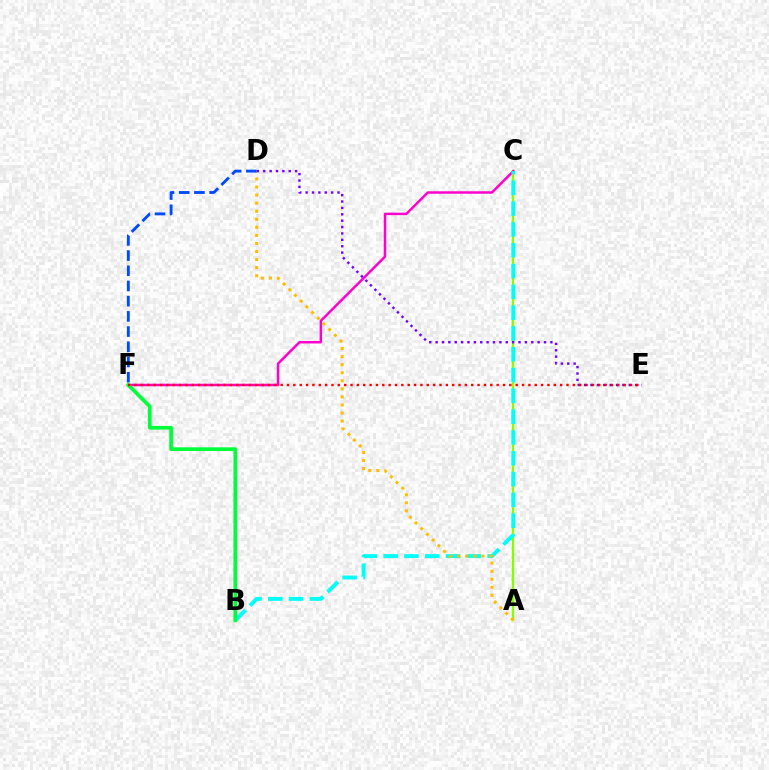{('A', 'C'): [{'color': '#84ff00', 'line_style': 'solid', 'thickness': 1.65}], ('C', 'F'): [{'color': '#ff00cf', 'line_style': 'solid', 'thickness': 1.79}], ('B', 'C'): [{'color': '#00fff6', 'line_style': 'dashed', 'thickness': 2.83}], ('A', 'D'): [{'color': '#ffbd00', 'line_style': 'dotted', 'thickness': 2.19}], ('D', 'E'): [{'color': '#7200ff', 'line_style': 'dotted', 'thickness': 1.73}], ('D', 'F'): [{'color': '#004bff', 'line_style': 'dashed', 'thickness': 2.07}], ('B', 'F'): [{'color': '#00ff39', 'line_style': 'solid', 'thickness': 2.67}], ('E', 'F'): [{'color': '#ff0000', 'line_style': 'dotted', 'thickness': 1.73}]}